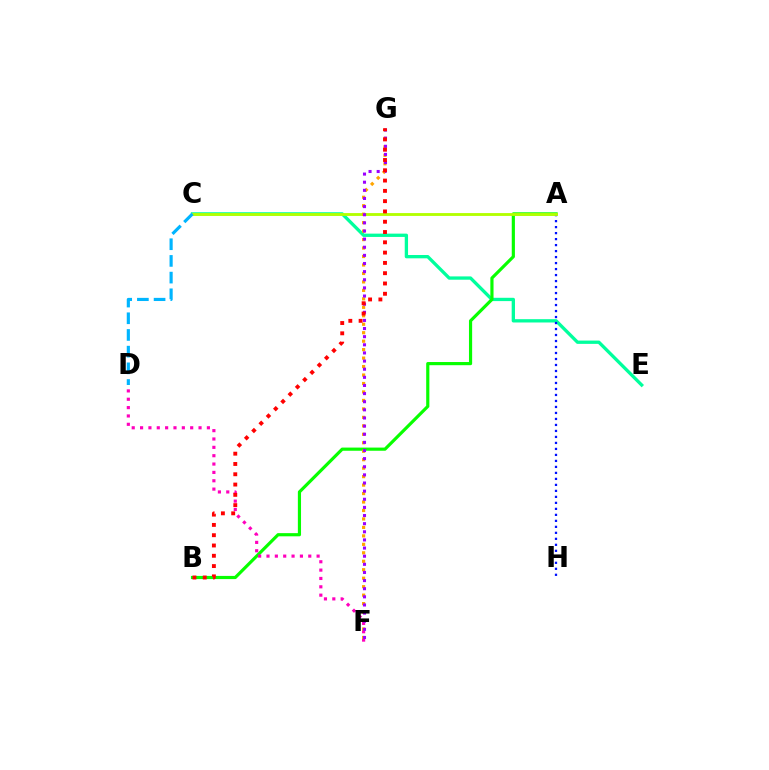{('C', 'E'): [{'color': '#00ff9d', 'line_style': 'solid', 'thickness': 2.38}], ('A', 'B'): [{'color': '#08ff00', 'line_style': 'solid', 'thickness': 2.28}], ('A', 'H'): [{'color': '#0010ff', 'line_style': 'dotted', 'thickness': 1.63}], ('A', 'C'): [{'color': '#b3ff00', 'line_style': 'solid', 'thickness': 2.04}], ('D', 'F'): [{'color': '#ff00bd', 'line_style': 'dotted', 'thickness': 2.27}], ('F', 'G'): [{'color': '#ffa500', 'line_style': 'dotted', 'thickness': 2.3}, {'color': '#9b00ff', 'line_style': 'dotted', 'thickness': 2.21}], ('B', 'G'): [{'color': '#ff0000', 'line_style': 'dotted', 'thickness': 2.8}], ('C', 'D'): [{'color': '#00b5ff', 'line_style': 'dashed', 'thickness': 2.27}]}